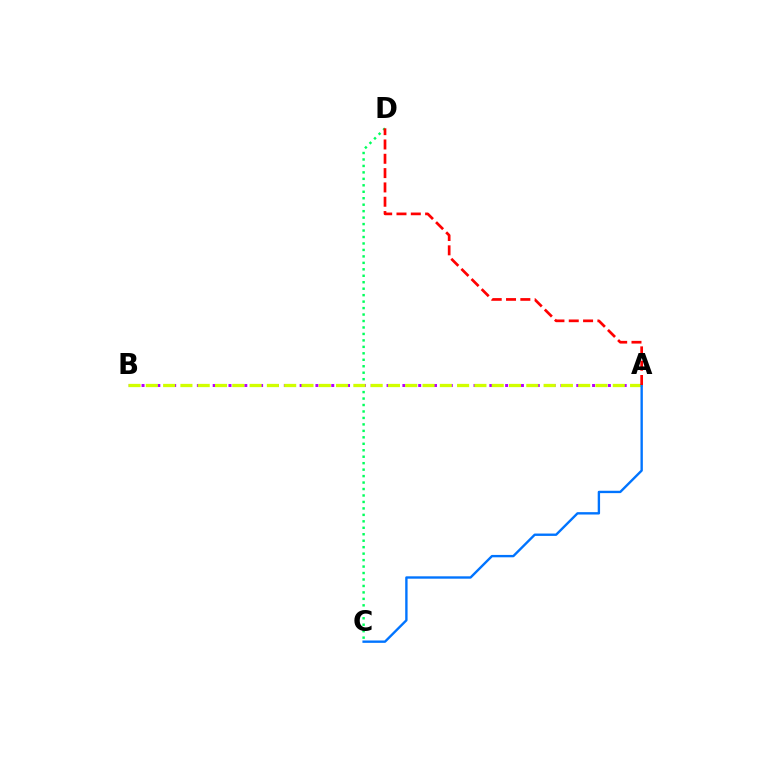{('C', 'D'): [{'color': '#00ff5c', 'line_style': 'dotted', 'thickness': 1.76}], ('A', 'B'): [{'color': '#b900ff', 'line_style': 'dotted', 'thickness': 2.15}, {'color': '#d1ff00', 'line_style': 'dashed', 'thickness': 2.35}], ('A', 'C'): [{'color': '#0074ff', 'line_style': 'solid', 'thickness': 1.71}], ('A', 'D'): [{'color': '#ff0000', 'line_style': 'dashed', 'thickness': 1.95}]}